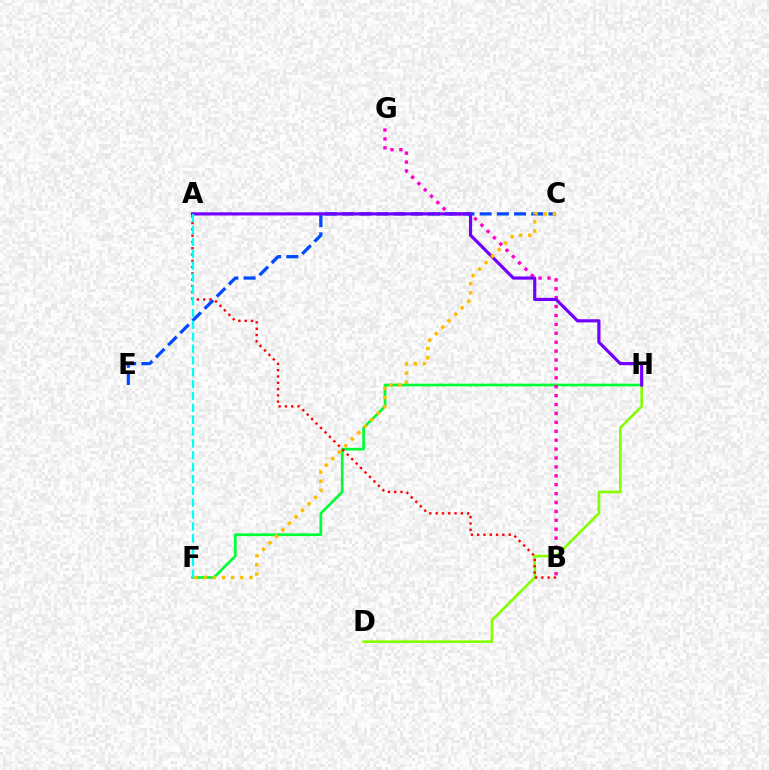{('F', 'H'): [{'color': '#00ff39', 'line_style': 'solid', 'thickness': 1.95}], ('B', 'G'): [{'color': '#ff00cf', 'line_style': 'dotted', 'thickness': 2.42}], ('D', 'H'): [{'color': '#84ff00', 'line_style': 'solid', 'thickness': 1.9}], ('A', 'B'): [{'color': '#ff0000', 'line_style': 'dotted', 'thickness': 1.71}], ('C', 'E'): [{'color': '#004bff', 'line_style': 'dashed', 'thickness': 2.34}], ('A', 'H'): [{'color': '#7200ff', 'line_style': 'solid', 'thickness': 2.28}], ('C', 'F'): [{'color': '#ffbd00', 'line_style': 'dotted', 'thickness': 2.49}], ('A', 'F'): [{'color': '#00fff6', 'line_style': 'dashed', 'thickness': 1.61}]}